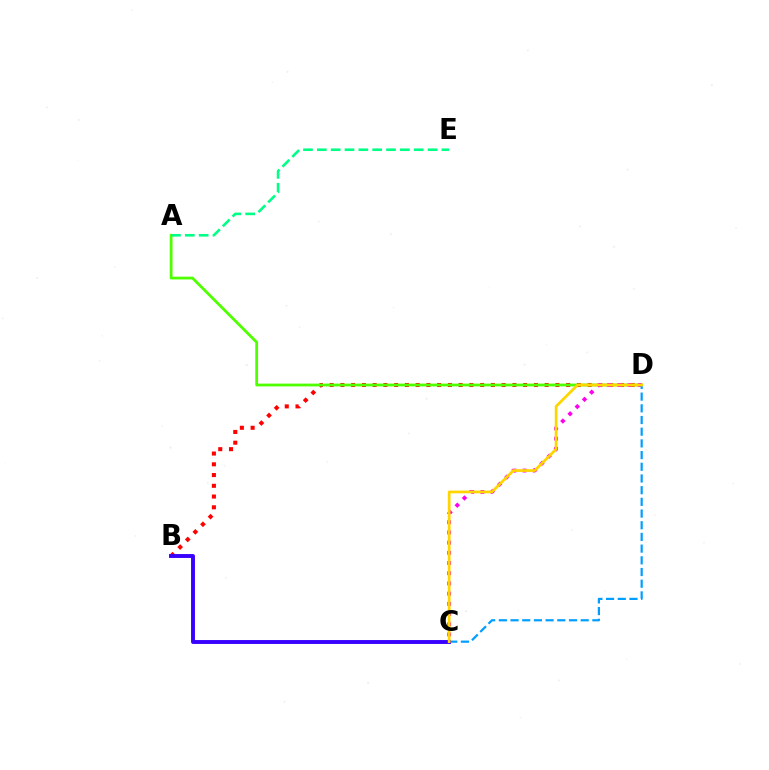{('B', 'D'): [{'color': '#ff0000', 'line_style': 'dotted', 'thickness': 2.92}], ('A', 'D'): [{'color': '#4fff00', 'line_style': 'solid', 'thickness': 2.0}], ('C', 'D'): [{'color': '#ff00ed', 'line_style': 'dotted', 'thickness': 2.77}, {'color': '#009eff', 'line_style': 'dashed', 'thickness': 1.59}, {'color': '#ffd500', 'line_style': 'solid', 'thickness': 1.97}], ('B', 'C'): [{'color': '#3700ff', 'line_style': 'solid', 'thickness': 2.8}], ('A', 'E'): [{'color': '#00ff86', 'line_style': 'dashed', 'thickness': 1.88}]}